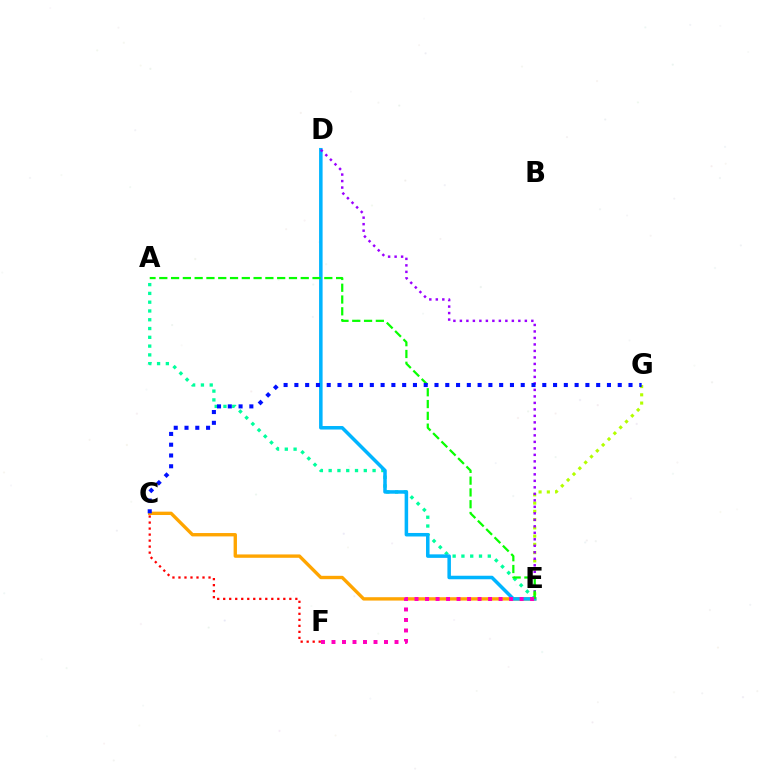{('A', 'E'): [{'color': '#00ff9d', 'line_style': 'dotted', 'thickness': 2.39}, {'color': '#08ff00', 'line_style': 'dashed', 'thickness': 1.6}], ('C', 'E'): [{'color': '#ffa500', 'line_style': 'solid', 'thickness': 2.42}], ('D', 'E'): [{'color': '#00b5ff', 'line_style': 'solid', 'thickness': 2.54}, {'color': '#9b00ff', 'line_style': 'dotted', 'thickness': 1.76}], ('E', 'G'): [{'color': '#b3ff00', 'line_style': 'dotted', 'thickness': 2.24}], ('E', 'F'): [{'color': '#ff00bd', 'line_style': 'dotted', 'thickness': 2.85}], ('C', 'G'): [{'color': '#0010ff', 'line_style': 'dotted', 'thickness': 2.93}], ('C', 'F'): [{'color': '#ff0000', 'line_style': 'dotted', 'thickness': 1.63}]}